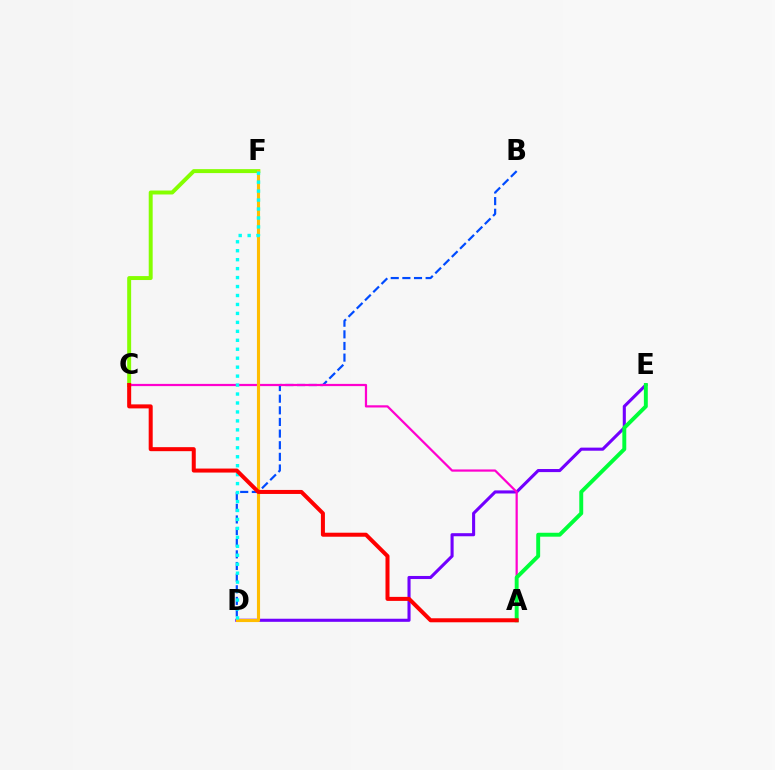{('C', 'F'): [{'color': '#84ff00', 'line_style': 'solid', 'thickness': 2.84}], ('D', 'E'): [{'color': '#7200ff', 'line_style': 'solid', 'thickness': 2.22}], ('B', 'D'): [{'color': '#004bff', 'line_style': 'dashed', 'thickness': 1.58}], ('A', 'C'): [{'color': '#ff00cf', 'line_style': 'solid', 'thickness': 1.6}, {'color': '#ff0000', 'line_style': 'solid', 'thickness': 2.89}], ('A', 'E'): [{'color': '#00ff39', 'line_style': 'solid', 'thickness': 2.82}], ('D', 'F'): [{'color': '#ffbd00', 'line_style': 'solid', 'thickness': 2.25}, {'color': '#00fff6', 'line_style': 'dotted', 'thickness': 2.43}]}